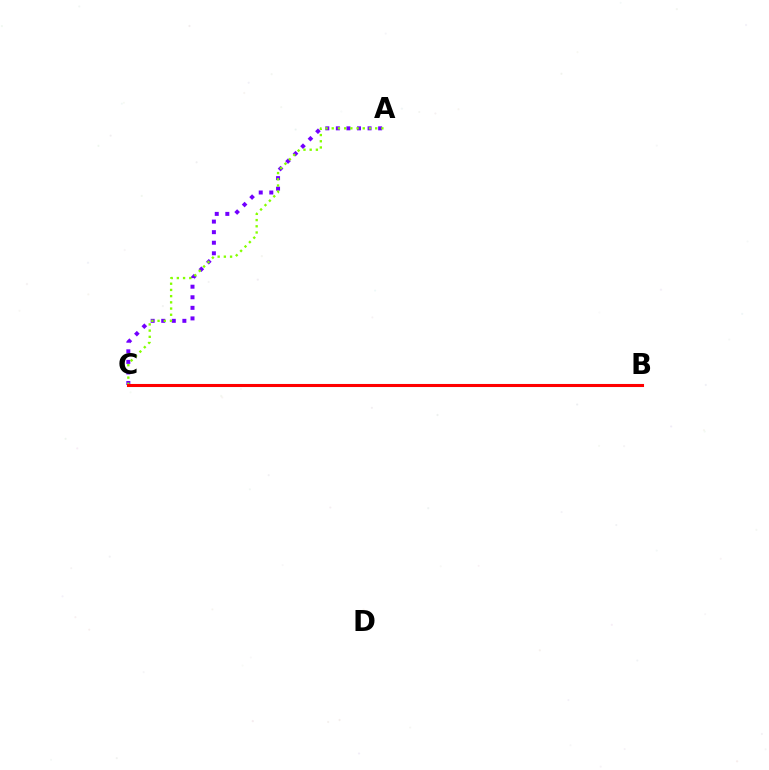{('B', 'C'): [{'color': '#00fff6', 'line_style': 'solid', 'thickness': 2.19}, {'color': '#ff0000', 'line_style': 'solid', 'thickness': 2.2}], ('A', 'C'): [{'color': '#7200ff', 'line_style': 'dotted', 'thickness': 2.87}, {'color': '#84ff00', 'line_style': 'dotted', 'thickness': 1.69}]}